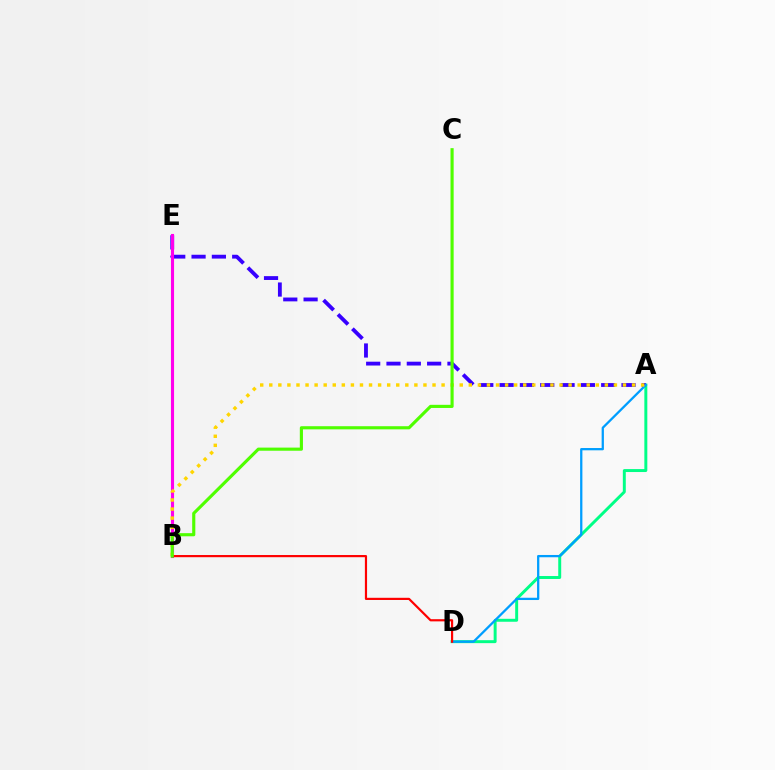{('A', 'D'): [{'color': '#00ff86', 'line_style': 'solid', 'thickness': 2.13}, {'color': '#009eff', 'line_style': 'solid', 'thickness': 1.64}], ('A', 'E'): [{'color': '#3700ff', 'line_style': 'dashed', 'thickness': 2.76}], ('B', 'E'): [{'color': '#ff00ed', 'line_style': 'solid', 'thickness': 2.24}], ('A', 'B'): [{'color': '#ffd500', 'line_style': 'dotted', 'thickness': 2.46}], ('B', 'D'): [{'color': '#ff0000', 'line_style': 'solid', 'thickness': 1.58}], ('B', 'C'): [{'color': '#4fff00', 'line_style': 'solid', 'thickness': 2.26}]}